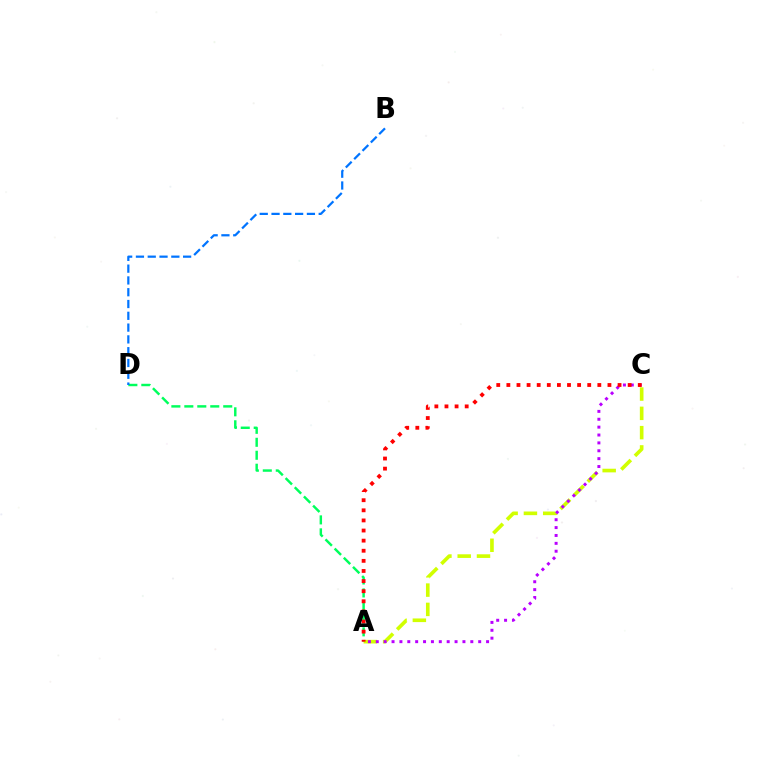{('A', 'D'): [{'color': '#00ff5c', 'line_style': 'dashed', 'thickness': 1.76}], ('A', 'C'): [{'color': '#d1ff00', 'line_style': 'dashed', 'thickness': 2.62}, {'color': '#b900ff', 'line_style': 'dotted', 'thickness': 2.14}, {'color': '#ff0000', 'line_style': 'dotted', 'thickness': 2.75}], ('B', 'D'): [{'color': '#0074ff', 'line_style': 'dashed', 'thickness': 1.6}]}